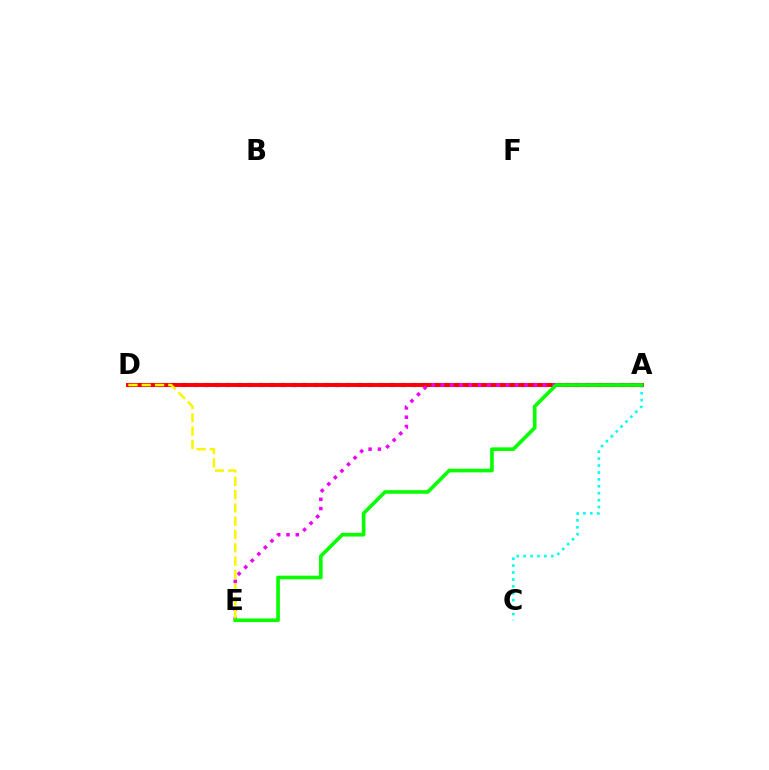{('A', 'D'): [{'color': '#0010ff', 'line_style': 'dotted', 'thickness': 2.97}, {'color': '#ff0000', 'line_style': 'solid', 'thickness': 2.85}], ('A', 'C'): [{'color': '#00fff6', 'line_style': 'dotted', 'thickness': 1.88}], ('A', 'E'): [{'color': '#ee00ff', 'line_style': 'dotted', 'thickness': 2.52}, {'color': '#08ff00', 'line_style': 'solid', 'thickness': 2.62}], ('D', 'E'): [{'color': '#fcf500', 'line_style': 'dashed', 'thickness': 1.81}]}